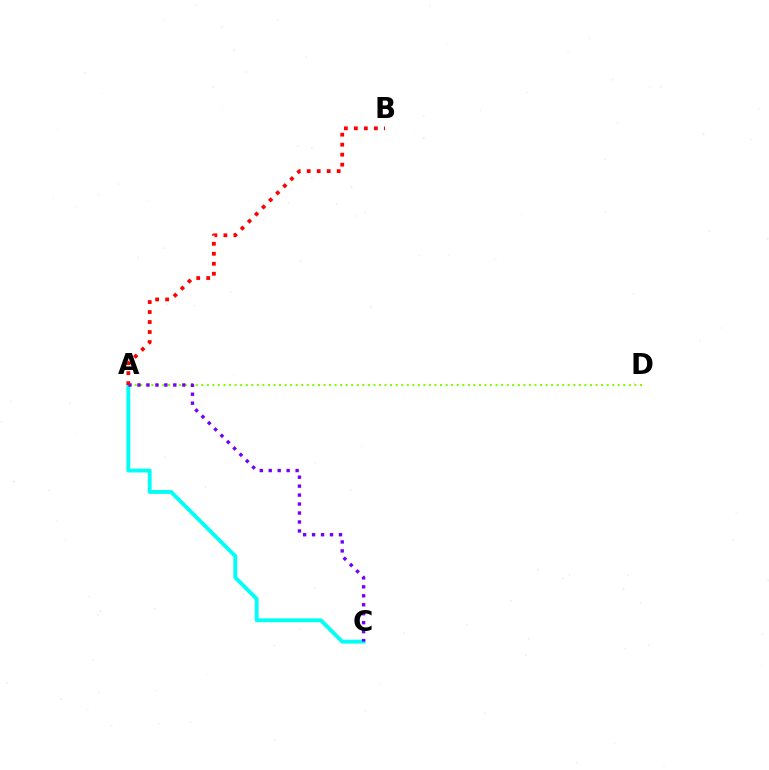{('A', 'C'): [{'color': '#00fff6', 'line_style': 'solid', 'thickness': 2.79}, {'color': '#7200ff', 'line_style': 'dotted', 'thickness': 2.43}], ('A', 'D'): [{'color': '#84ff00', 'line_style': 'dotted', 'thickness': 1.51}], ('A', 'B'): [{'color': '#ff0000', 'line_style': 'dotted', 'thickness': 2.71}]}